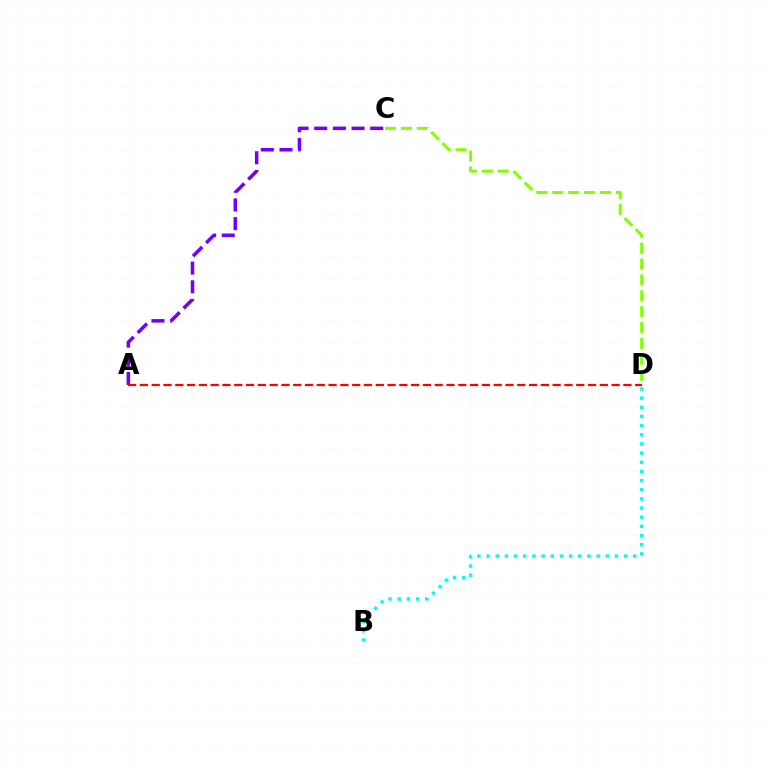{('A', 'C'): [{'color': '#7200ff', 'line_style': 'dashed', 'thickness': 2.54}], ('A', 'D'): [{'color': '#ff0000', 'line_style': 'dashed', 'thickness': 1.6}], ('C', 'D'): [{'color': '#84ff00', 'line_style': 'dashed', 'thickness': 2.16}], ('B', 'D'): [{'color': '#00fff6', 'line_style': 'dotted', 'thickness': 2.49}]}